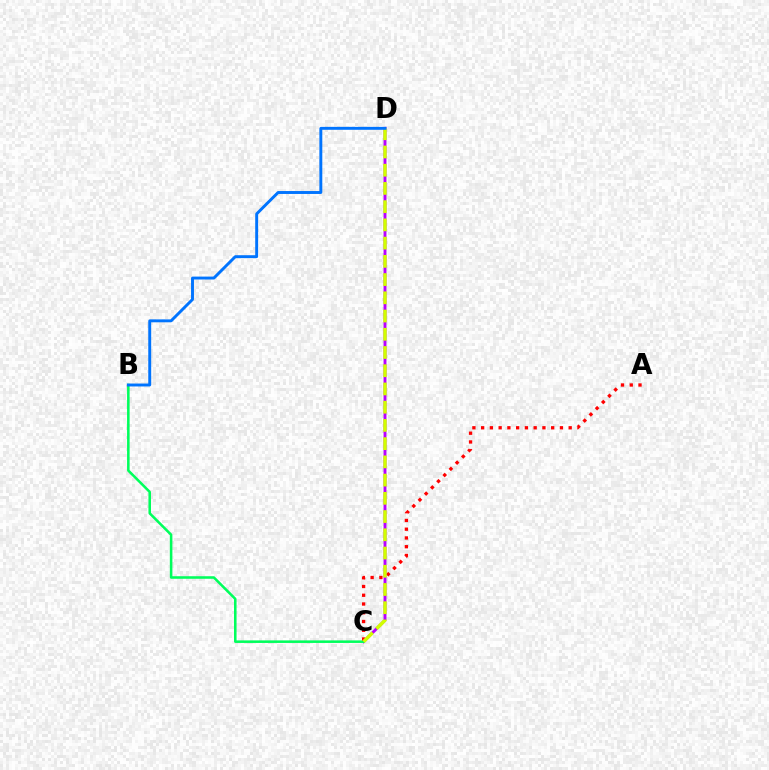{('C', 'D'): [{'color': '#b900ff', 'line_style': 'solid', 'thickness': 2.08}, {'color': '#d1ff00', 'line_style': 'dashed', 'thickness': 2.48}], ('B', 'C'): [{'color': '#00ff5c', 'line_style': 'solid', 'thickness': 1.84}], ('A', 'C'): [{'color': '#ff0000', 'line_style': 'dotted', 'thickness': 2.38}], ('B', 'D'): [{'color': '#0074ff', 'line_style': 'solid', 'thickness': 2.1}]}